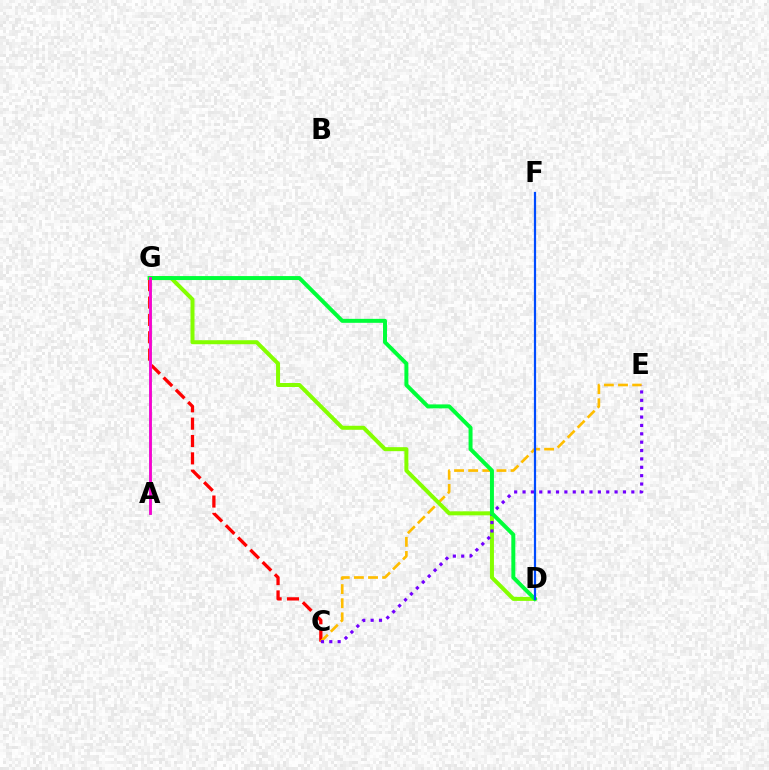{('C', 'G'): [{'color': '#ff0000', 'line_style': 'dashed', 'thickness': 2.36}], ('A', 'G'): [{'color': '#00fff6', 'line_style': 'solid', 'thickness': 1.83}, {'color': '#ff00cf', 'line_style': 'solid', 'thickness': 2.02}], ('C', 'E'): [{'color': '#ffbd00', 'line_style': 'dashed', 'thickness': 1.92}, {'color': '#7200ff', 'line_style': 'dotted', 'thickness': 2.27}], ('D', 'G'): [{'color': '#84ff00', 'line_style': 'solid', 'thickness': 2.88}, {'color': '#00ff39', 'line_style': 'solid', 'thickness': 2.86}], ('D', 'F'): [{'color': '#004bff', 'line_style': 'solid', 'thickness': 1.59}]}